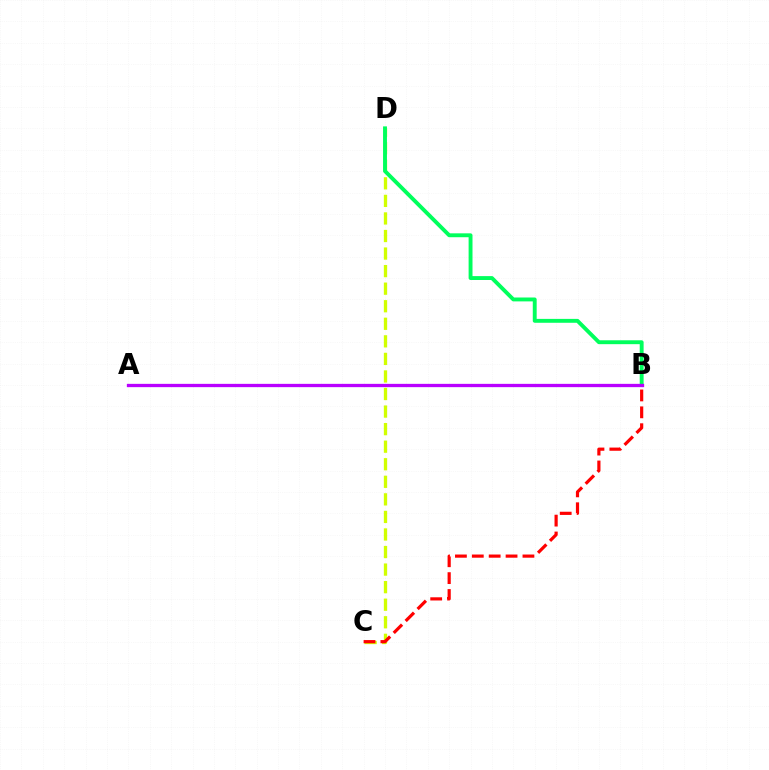{('C', 'D'): [{'color': '#d1ff00', 'line_style': 'dashed', 'thickness': 2.39}], ('B', 'C'): [{'color': '#ff0000', 'line_style': 'dashed', 'thickness': 2.29}], ('B', 'D'): [{'color': '#00ff5c', 'line_style': 'solid', 'thickness': 2.8}], ('A', 'B'): [{'color': '#0074ff', 'line_style': 'dotted', 'thickness': 1.92}, {'color': '#b900ff', 'line_style': 'solid', 'thickness': 2.37}]}